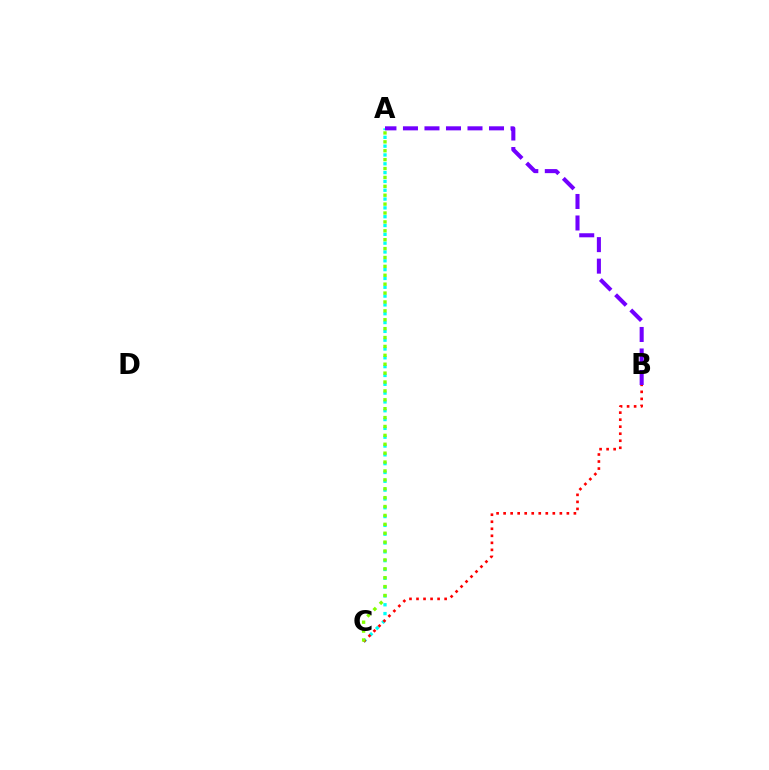{('A', 'C'): [{'color': '#00fff6', 'line_style': 'dotted', 'thickness': 2.4}, {'color': '#84ff00', 'line_style': 'dotted', 'thickness': 2.42}], ('A', 'B'): [{'color': '#7200ff', 'line_style': 'dashed', 'thickness': 2.92}], ('B', 'C'): [{'color': '#ff0000', 'line_style': 'dotted', 'thickness': 1.91}]}